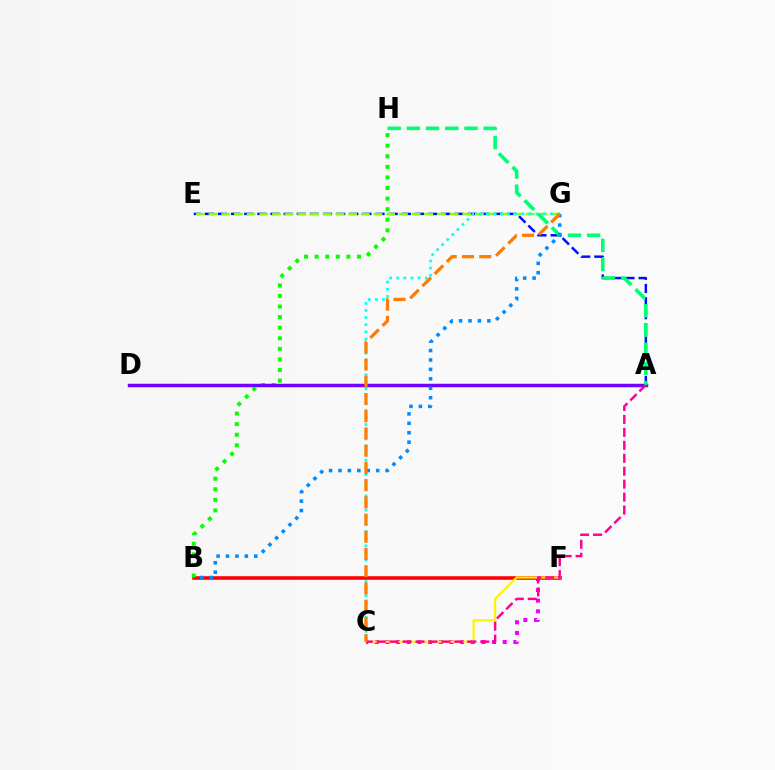{('B', 'F'): [{'color': '#ff0000', 'line_style': 'solid', 'thickness': 2.57}], ('B', 'H'): [{'color': '#08ff00', 'line_style': 'dotted', 'thickness': 2.87}], ('A', 'D'): [{'color': '#7200ff', 'line_style': 'solid', 'thickness': 2.5}], ('A', 'E'): [{'color': '#0010ff', 'line_style': 'dashed', 'thickness': 1.78}], ('C', 'F'): [{'color': '#ee00ff', 'line_style': 'dotted', 'thickness': 2.9}, {'color': '#fcf500', 'line_style': 'solid', 'thickness': 1.57}], ('E', 'G'): [{'color': '#84ff00', 'line_style': 'dashed', 'thickness': 1.72}], ('C', 'G'): [{'color': '#00fff6', 'line_style': 'dotted', 'thickness': 1.94}, {'color': '#ff7c00', 'line_style': 'dashed', 'thickness': 2.34}], ('A', 'H'): [{'color': '#00ff74', 'line_style': 'dashed', 'thickness': 2.61}], ('B', 'G'): [{'color': '#008cff', 'line_style': 'dotted', 'thickness': 2.56}], ('A', 'C'): [{'color': '#ff0094', 'line_style': 'dashed', 'thickness': 1.76}]}